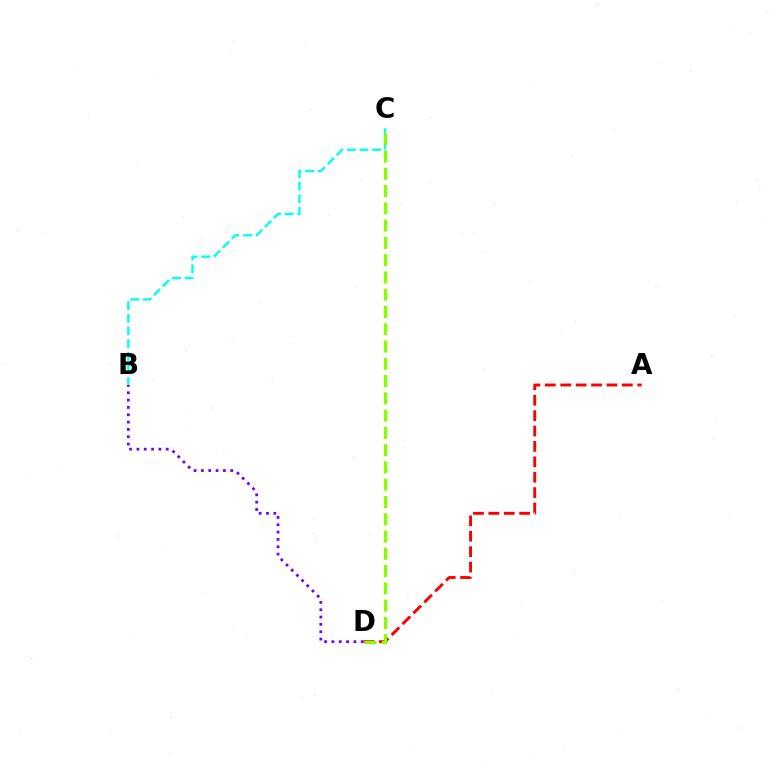{('B', 'D'): [{'color': '#7200ff', 'line_style': 'dotted', 'thickness': 1.99}], ('A', 'D'): [{'color': '#ff0000', 'line_style': 'dashed', 'thickness': 2.09}], ('B', 'C'): [{'color': '#00fff6', 'line_style': 'dashed', 'thickness': 1.72}], ('C', 'D'): [{'color': '#84ff00', 'line_style': 'dashed', 'thickness': 2.35}]}